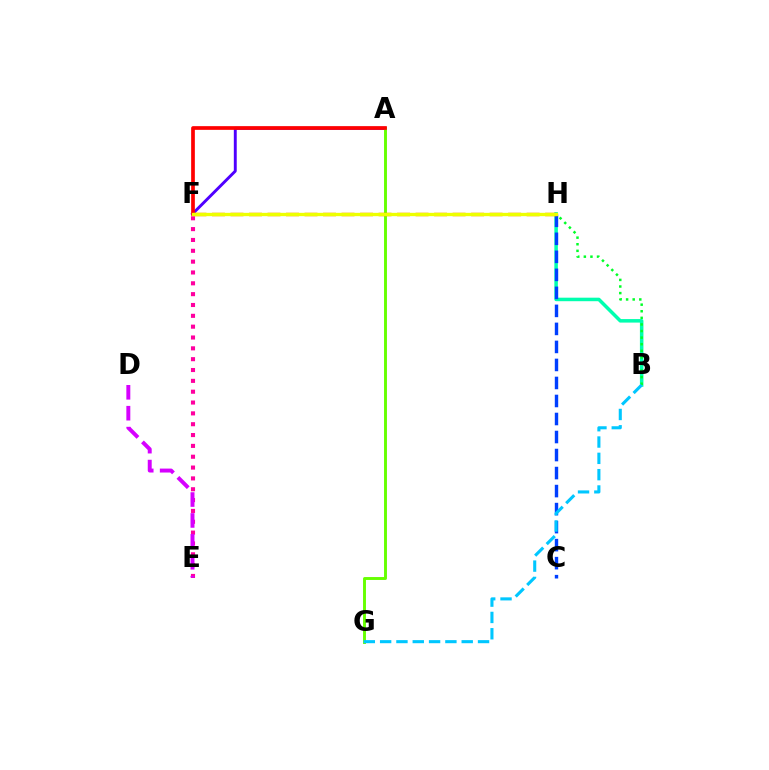{('E', 'F'): [{'color': '#ff00a0', 'line_style': 'dotted', 'thickness': 2.94}], ('D', 'E'): [{'color': '#d600ff', 'line_style': 'dashed', 'thickness': 2.84}], ('B', 'H'): [{'color': '#00ffaf', 'line_style': 'solid', 'thickness': 2.53}, {'color': '#00ff27', 'line_style': 'dotted', 'thickness': 1.79}], ('C', 'H'): [{'color': '#003fff', 'line_style': 'dashed', 'thickness': 2.45}], ('A', 'F'): [{'color': '#4f00ff', 'line_style': 'solid', 'thickness': 2.1}, {'color': '#ff0000', 'line_style': 'solid', 'thickness': 2.67}], ('A', 'G'): [{'color': '#66ff00', 'line_style': 'solid', 'thickness': 2.1}], ('B', 'G'): [{'color': '#00c7ff', 'line_style': 'dashed', 'thickness': 2.22}], ('F', 'H'): [{'color': '#ff8800', 'line_style': 'dashed', 'thickness': 2.51}, {'color': '#eeff00', 'line_style': 'solid', 'thickness': 2.39}]}